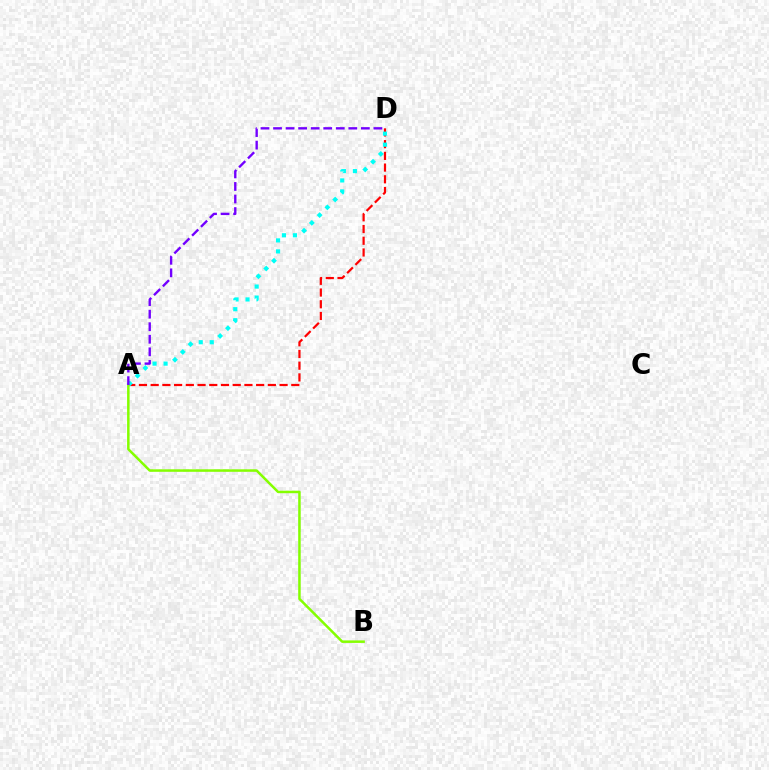{('A', 'D'): [{'color': '#ff0000', 'line_style': 'dashed', 'thickness': 1.59}, {'color': '#00fff6', 'line_style': 'dotted', 'thickness': 2.99}, {'color': '#7200ff', 'line_style': 'dashed', 'thickness': 1.7}], ('A', 'B'): [{'color': '#84ff00', 'line_style': 'solid', 'thickness': 1.8}]}